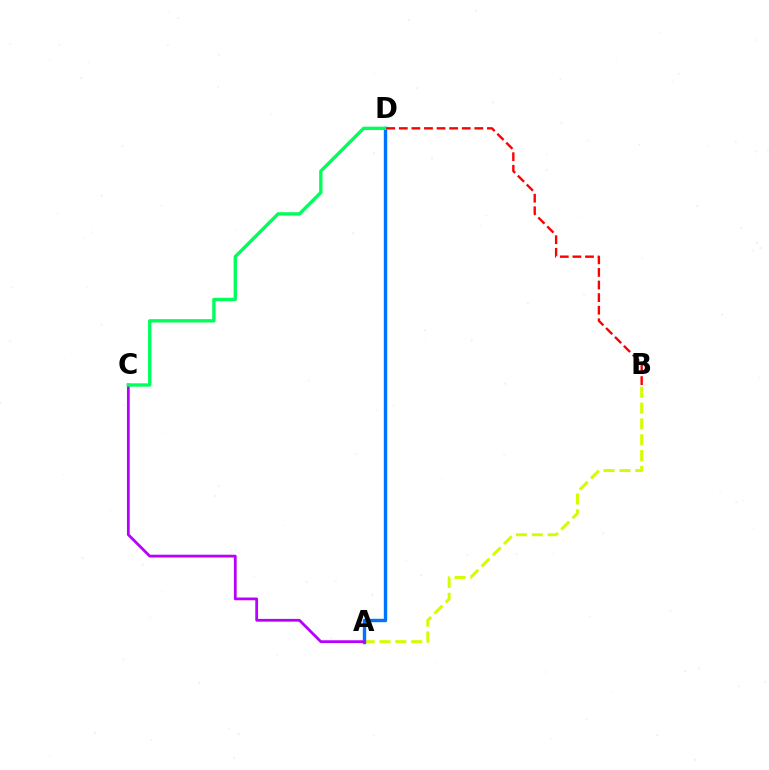{('A', 'B'): [{'color': '#d1ff00', 'line_style': 'dashed', 'thickness': 2.15}], ('A', 'D'): [{'color': '#0074ff', 'line_style': 'solid', 'thickness': 2.45}], ('A', 'C'): [{'color': '#b900ff', 'line_style': 'solid', 'thickness': 2.0}], ('C', 'D'): [{'color': '#00ff5c', 'line_style': 'solid', 'thickness': 2.42}], ('B', 'D'): [{'color': '#ff0000', 'line_style': 'dashed', 'thickness': 1.71}]}